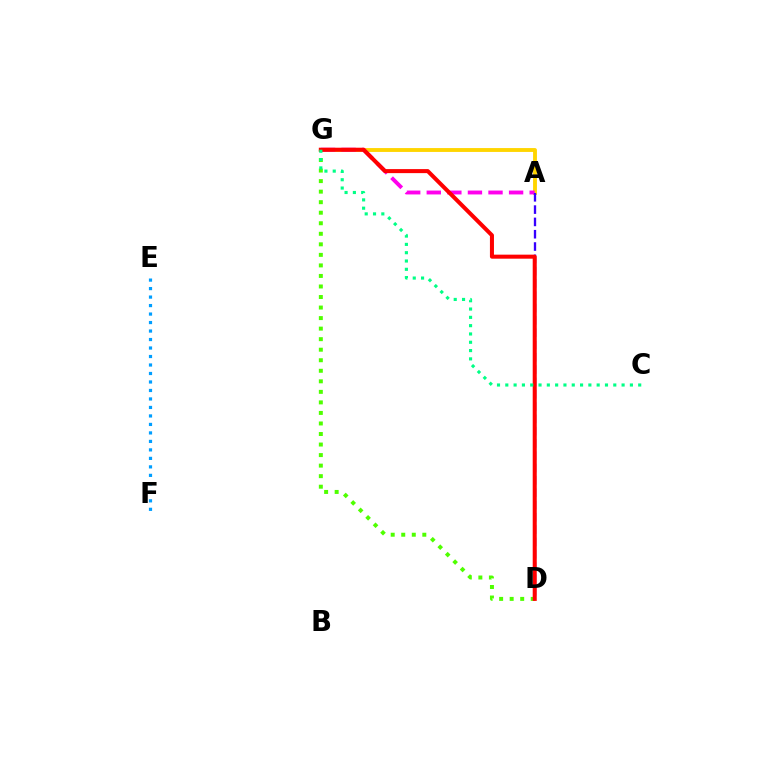{('A', 'G'): [{'color': '#ffd500', 'line_style': 'solid', 'thickness': 2.79}, {'color': '#ff00ed', 'line_style': 'dashed', 'thickness': 2.8}], ('E', 'F'): [{'color': '#009eff', 'line_style': 'dotted', 'thickness': 2.31}], ('D', 'G'): [{'color': '#4fff00', 'line_style': 'dotted', 'thickness': 2.86}, {'color': '#ff0000', 'line_style': 'solid', 'thickness': 2.9}], ('A', 'D'): [{'color': '#3700ff', 'line_style': 'dashed', 'thickness': 1.67}], ('C', 'G'): [{'color': '#00ff86', 'line_style': 'dotted', 'thickness': 2.26}]}